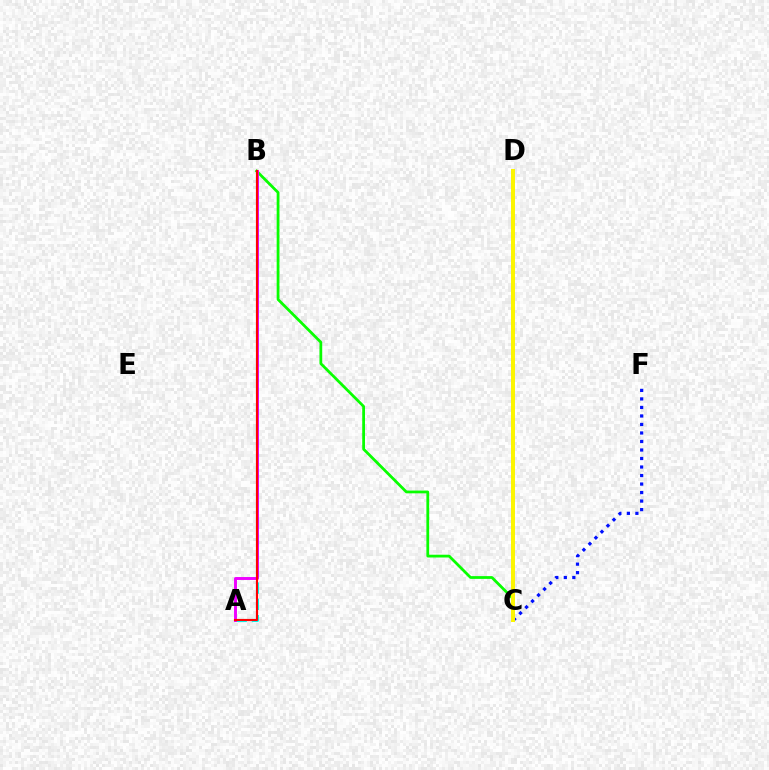{('C', 'F'): [{'color': '#0010ff', 'line_style': 'dotted', 'thickness': 2.31}], ('A', 'B'): [{'color': '#00fff6', 'line_style': 'dashed', 'thickness': 2.21}, {'color': '#ee00ff', 'line_style': 'solid', 'thickness': 2.1}, {'color': '#ff0000', 'line_style': 'solid', 'thickness': 1.55}], ('B', 'C'): [{'color': '#08ff00', 'line_style': 'solid', 'thickness': 1.99}], ('C', 'D'): [{'color': '#fcf500', 'line_style': 'solid', 'thickness': 2.86}]}